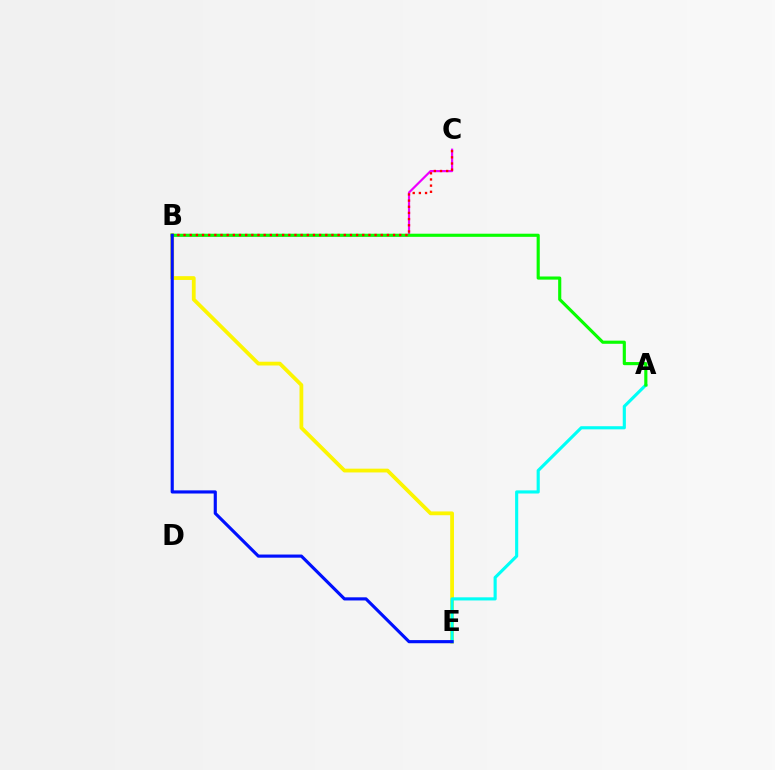{('B', 'E'): [{'color': '#fcf500', 'line_style': 'solid', 'thickness': 2.73}, {'color': '#0010ff', 'line_style': 'solid', 'thickness': 2.26}], ('A', 'E'): [{'color': '#00fff6', 'line_style': 'solid', 'thickness': 2.25}], ('B', 'C'): [{'color': '#ee00ff', 'line_style': 'solid', 'thickness': 1.57}, {'color': '#ff0000', 'line_style': 'dotted', 'thickness': 1.67}], ('A', 'B'): [{'color': '#08ff00', 'line_style': 'solid', 'thickness': 2.26}]}